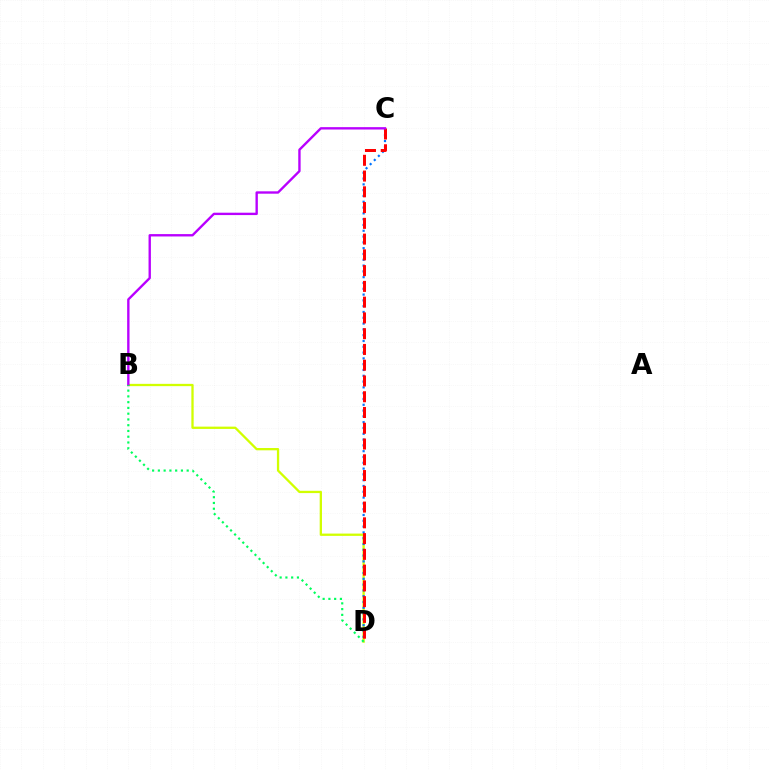{('B', 'D'): [{'color': '#d1ff00', 'line_style': 'solid', 'thickness': 1.65}, {'color': '#00ff5c', 'line_style': 'dotted', 'thickness': 1.57}], ('C', 'D'): [{'color': '#0074ff', 'line_style': 'dotted', 'thickness': 1.58}, {'color': '#ff0000', 'line_style': 'dashed', 'thickness': 2.14}], ('B', 'C'): [{'color': '#b900ff', 'line_style': 'solid', 'thickness': 1.71}]}